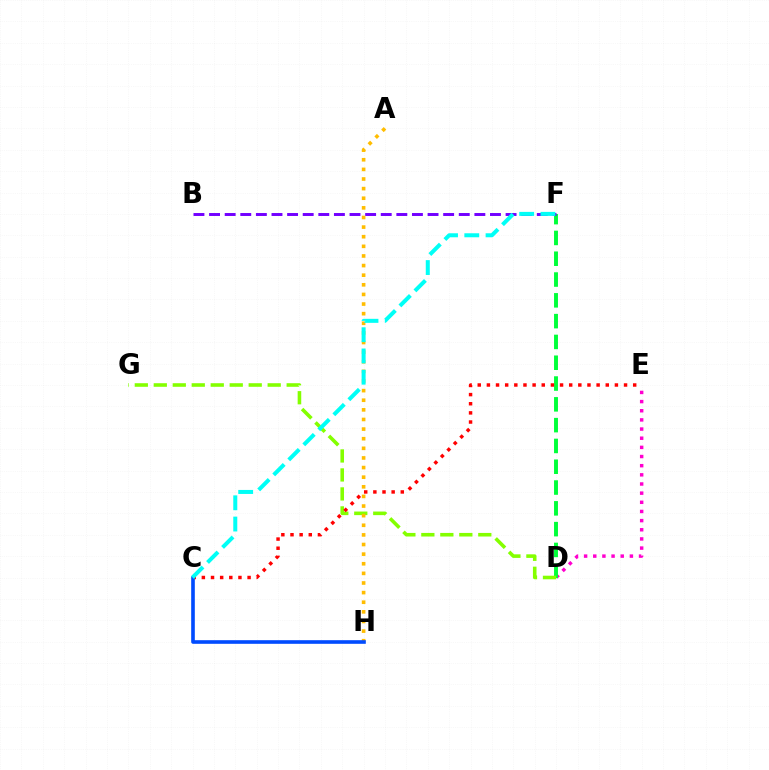{('D', 'E'): [{'color': '#ff00cf', 'line_style': 'dotted', 'thickness': 2.49}], ('D', 'F'): [{'color': '#00ff39', 'line_style': 'dashed', 'thickness': 2.83}], ('D', 'G'): [{'color': '#84ff00', 'line_style': 'dashed', 'thickness': 2.58}], ('C', 'E'): [{'color': '#ff0000', 'line_style': 'dotted', 'thickness': 2.48}], ('B', 'F'): [{'color': '#7200ff', 'line_style': 'dashed', 'thickness': 2.12}], ('A', 'H'): [{'color': '#ffbd00', 'line_style': 'dotted', 'thickness': 2.61}], ('C', 'H'): [{'color': '#004bff', 'line_style': 'solid', 'thickness': 2.61}], ('C', 'F'): [{'color': '#00fff6', 'line_style': 'dashed', 'thickness': 2.89}]}